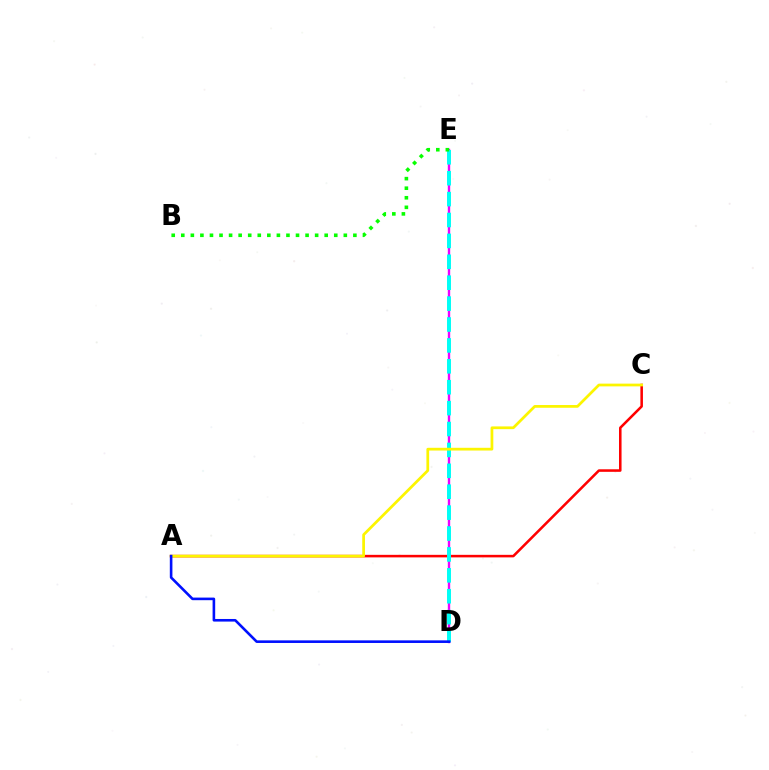{('D', 'E'): [{'color': '#ee00ff', 'line_style': 'solid', 'thickness': 1.72}, {'color': '#00fff6', 'line_style': 'dashed', 'thickness': 2.84}], ('A', 'C'): [{'color': '#ff0000', 'line_style': 'solid', 'thickness': 1.83}, {'color': '#fcf500', 'line_style': 'solid', 'thickness': 1.97}], ('B', 'E'): [{'color': '#08ff00', 'line_style': 'dotted', 'thickness': 2.6}], ('A', 'D'): [{'color': '#0010ff', 'line_style': 'solid', 'thickness': 1.88}]}